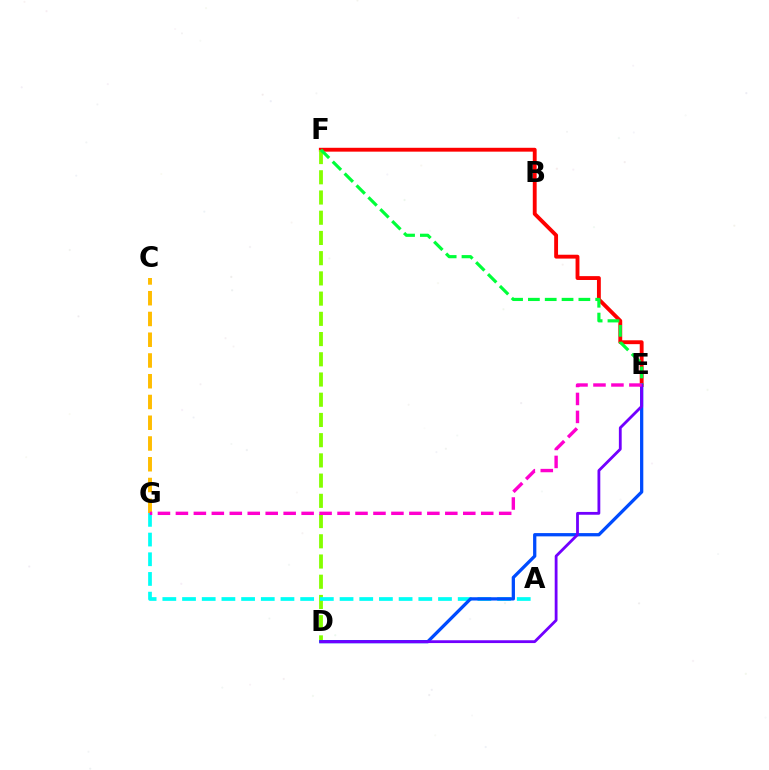{('C', 'G'): [{'color': '#ffbd00', 'line_style': 'dashed', 'thickness': 2.82}], ('E', 'F'): [{'color': '#ff0000', 'line_style': 'solid', 'thickness': 2.78}, {'color': '#00ff39', 'line_style': 'dashed', 'thickness': 2.29}], ('D', 'F'): [{'color': '#84ff00', 'line_style': 'dashed', 'thickness': 2.75}], ('A', 'G'): [{'color': '#00fff6', 'line_style': 'dashed', 'thickness': 2.67}], ('D', 'E'): [{'color': '#004bff', 'line_style': 'solid', 'thickness': 2.36}, {'color': '#7200ff', 'line_style': 'solid', 'thickness': 2.02}], ('E', 'G'): [{'color': '#ff00cf', 'line_style': 'dashed', 'thickness': 2.44}]}